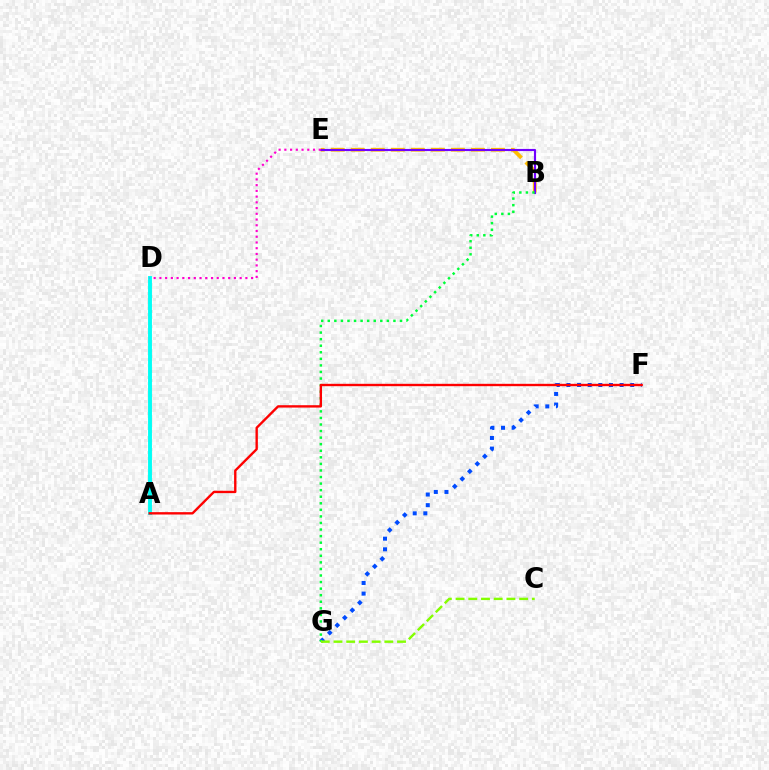{('F', 'G'): [{'color': '#004bff', 'line_style': 'dotted', 'thickness': 2.89}], ('B', 'E'): [{'color': '#ffbd00', 'line_style': 'dashed', 'thickness': 2.72}, {'color': '#7200ff', 'line_style': 'solid', 'thickness': 1.54}], ('A', 'D'): [{'color': '#00fff6', 'line_style': 'solid', 'thickness': 2.8}], ('B', 'G'): [{'color': '#00ff39', 'line_style': 'dotted', 'thickness': 1.78}], ('D', 'E'): [{'color': '#ff00cf', 'line_style': 'dotted', 'thickness': 1.56}], ('C', 'G'): [{'color': '#84ff00', 'line_style': 'dashed', 'thickness': 1.73}], ('A', 'F'): [{'color': '#ff0000', 'line_style': 'solid', 'thickness': 1.7}]}